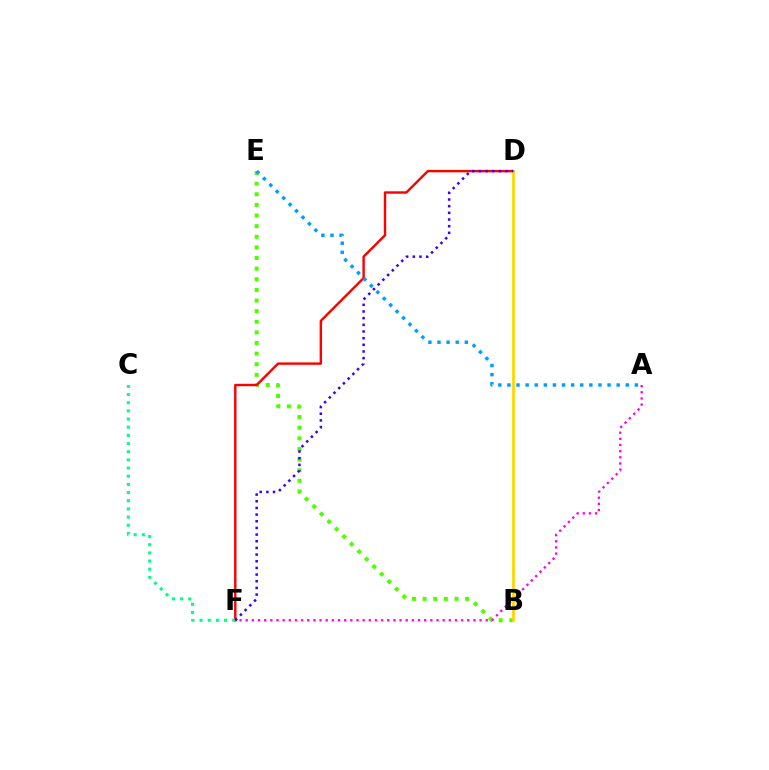{('B', 'E'): [{'color': '#4fff00', 'line_style': 'dotted', 'thickness': 2.89}], ('D', 'F'): [{'color': '#ff0000', 'line_style': 'solid', 'thickness': 1.74}, {'color': '#3700ff', 'line_style': 'dotted', 'thickness': 1.81}], ('C', 'F'): [{'color': '#00ff86', 'line_style': 'dotted', 'thickness': 2.22}], ('A', 'F'): [{'color': '#ff00ed', 'line_style': 'dotted', 'thickness': 1.67}], ('B', 'D'): [{'color': '#ffd500', 'line_style': 'solid', 'thickness': 1.98}], ('A', 'E'): [{'color': '#009eff', 'line_style': 'dotted', 'thickness': 2.47}]}